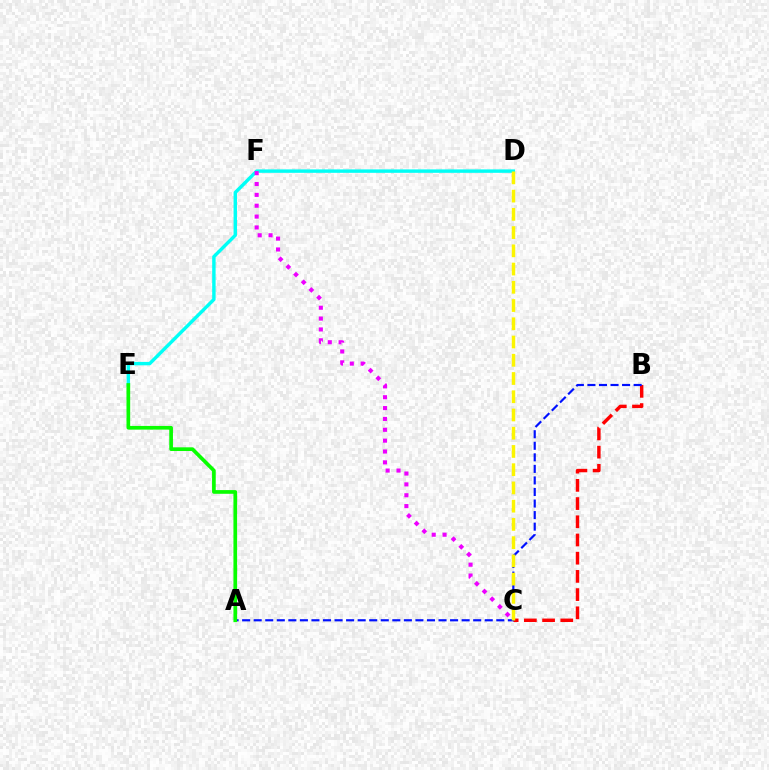{('B', 'C'): [{'color': '#ff0000', 'line_style': 'dashed', 'thickness': 2.47}], ('D', 'E'): [{'color': '#00fff6', 'line_style': 'solid', 'thickness': 2.46}], ('A', 'B'): [{'color': '#0010ff', 'line_style': 'dashed', 'thickness': 1.57}], ('C', 'D'): [{'color': '#fcf500', 'line_style': 'dashed', 'thickness': 2.48}], ('C', 'F'): [{'color': '#ee00ff', 'line_style': 'dotted', 'thickness': 2.95}], ('A', 'E'): [{'color': '#08ff00', 'line_style': 'solid', 'thickness': 2.65}]}